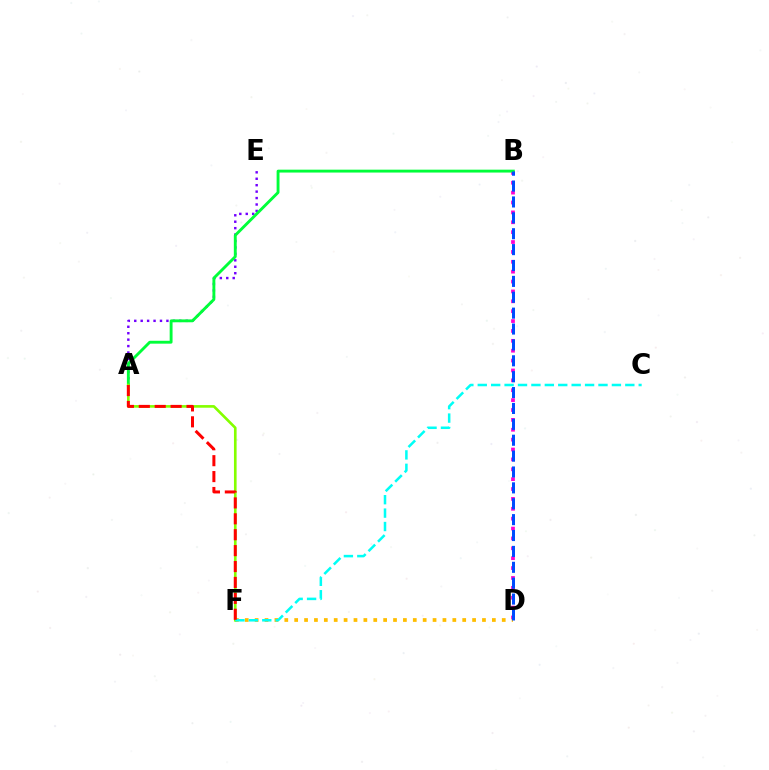{('B', 'D'): [{'color': '#ff00cf', 'line_style': 'dotted', 'thickness': 2.68}, {'color': '#004bff', 'line_style': 'dashed', 'thickness': 2.16}], ('A', 'E'): [{'color': '#7200ff', 'line_style': 'dotted', 'thickness': 1.75}], ('D', 'F'): [{'color': '#ffbd00', 'line_style': 'dotted', 'thickness': 2.69}], ('A', 'B'): [{'color': '#00ff39', 'line_style': 'solid', 'thickness': 2.07}], ('A', 'F'): [{'color': '#84ff00', 'line_style': 'solid', 'thickness': 1.91}, {'color': '#ff0000', 'line_style': 'dashed', 'thickness': 2.16}], ('C', 'F'): [{'color': '#00fff6', 'line_style': 'dashed', 'thickness': 1.82}]}